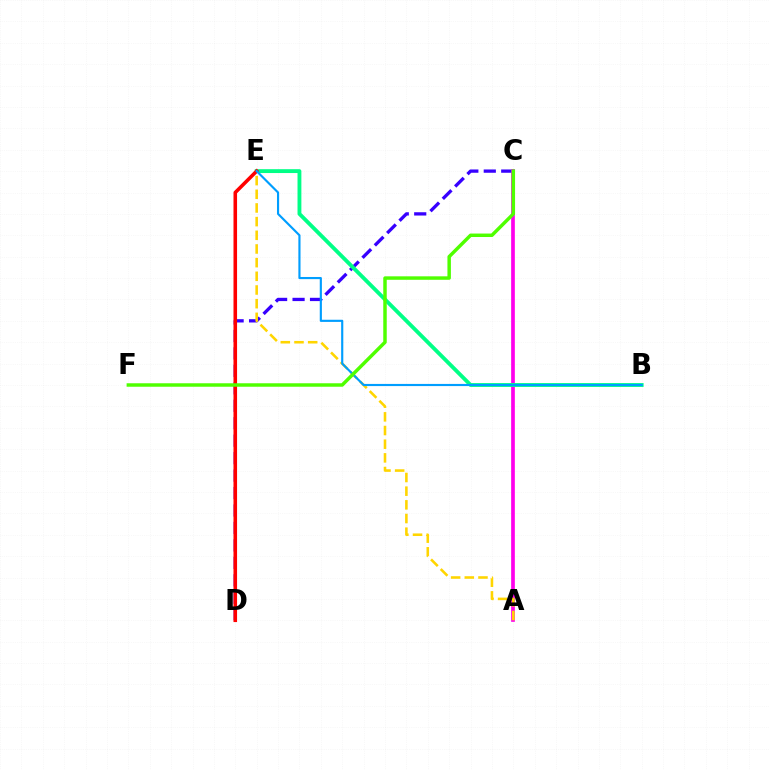{('C', 'D'): [{'color': '#3700ff', 'line_style': 'dashed', 'thickness': 2.37}], ('A', 'C'): [{'color': '#ff00ed', 'line_style': 'solid', 'thickness': 2.66}], ('A', 'E'): [{'color': '#ffd500', 'line_style': 'dashed', 'thickness': 1.86}], ('B', 'E'): [{'color': '#00ff86', 'line_style': 'solid', 'thickness': 2.78}, {'color': '#009eff', 'line_style': 'solid', 'thickness': 1.55}], ('D', 'E'): [{'color': '#ff0000', 'line_style': 'solid', 'thickness': 2.57}], ('C', 'F'): [{'color': '#4fff00', 'line_style': 'solid', 'thickness': 2.5}]}